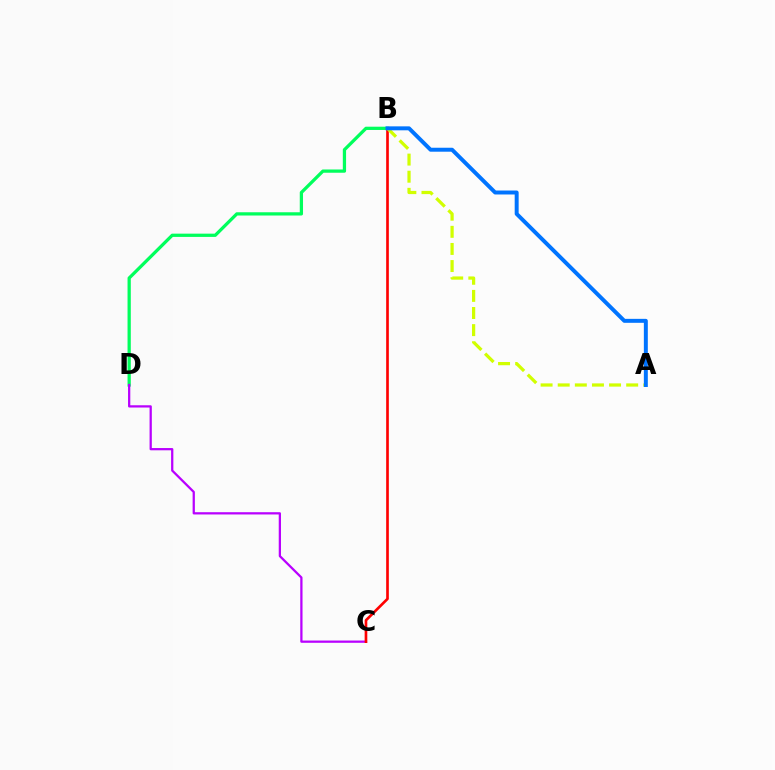{('B', 'D'): [{'color': '#00ff5c', 'line_style': 'solid', 'thickness': 2.35}], ('C', 'D'): [{'color': '#b900ff', 'line_style': 'solid', 'thickness': 1.63}], ('B', 'C'): [{'color': '#ff0000', 'line_style': 'solid', 'thickness': 1.92}], ('A', 'B'): [{'color': '#d1ff00', 'line_style': 'dashed', 'thickness': 2.33}, {'color': '#0074ff', 'line_style': 'solid', 'thickness': 2.85}]}